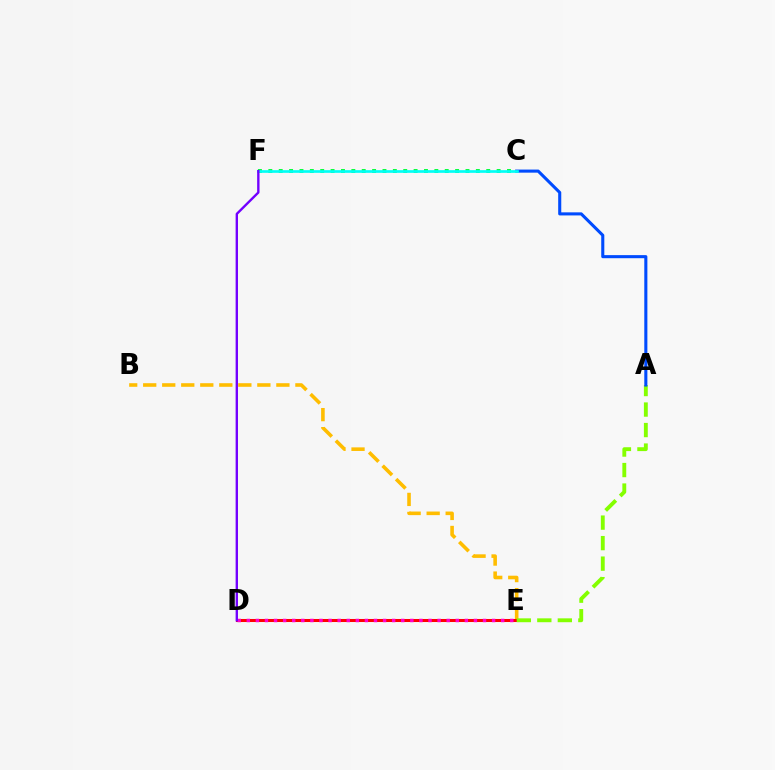{('B', 'E'): [{'color': '#ffbd00', 'line_style': 'dashed', 'thickness': 2.58}], ('D', 'E'): [{'color': '#ff0000', 'line_style': 'solid', 'thickness': 2.19}, {'color': '#ff00cf', 'line_style': 'dotted', 'thickness': 2.47}], ('C', 'F'): [{'color': '#00ff39', 'line_style': 'dotted', 'thickness': 2.82}, {'color': '#00fff6', 'line_style': 'solid', 'thickness': 1.93}], ('A', 'E'): [{'color': '#84ff00', 'line_style': 'dashed', 'thickness': 2.79}], ('A', 'C'): [{'color': '#004bff', 'line_style': 'solid', 'thickness': 2.22}], ('D', 'F'): [{'color': '#7200ff', 'line_style': 'solid', 'thickness': 1.7}]}